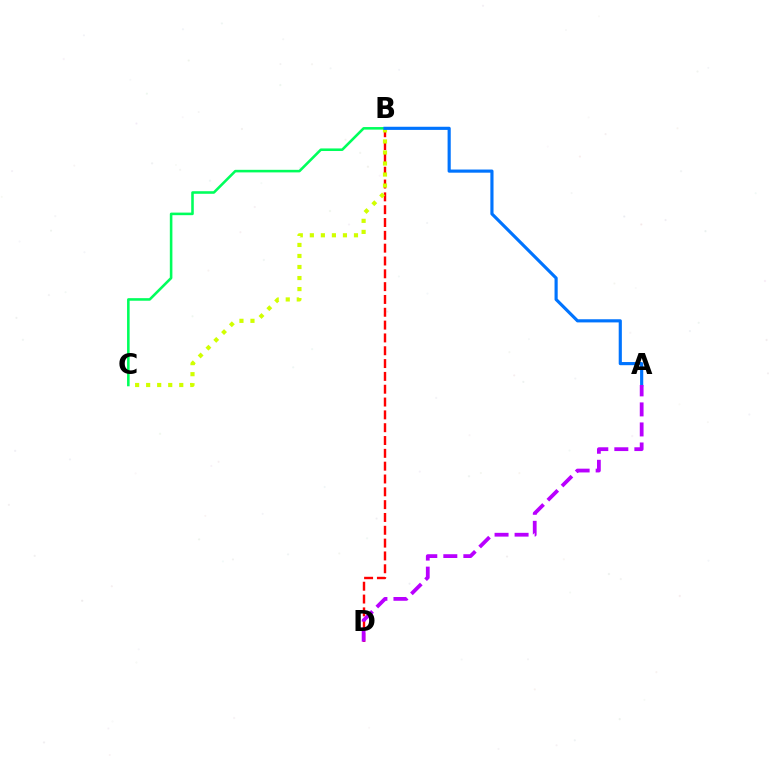{('B', 'D'): [{'color': '#ff0000', 'line_style': 'dashed', 'thickness': 1.74}], ('B', 'C'): [{'color': '#d1ff00', 'line_style': 'dotted', 'thickness': 3.0}, {'color': '#00ff5c', 'line_style': 'solid', 'thickness': 1.85}], ('A', 'B'): [{'color': '#0074ff', 'line_style': 'solid', 'thickness': 2.27}], ('A', 'D'): [{'color': '#b900ff', 'line_style': 'dashed', 'thickness': 2.72}]}